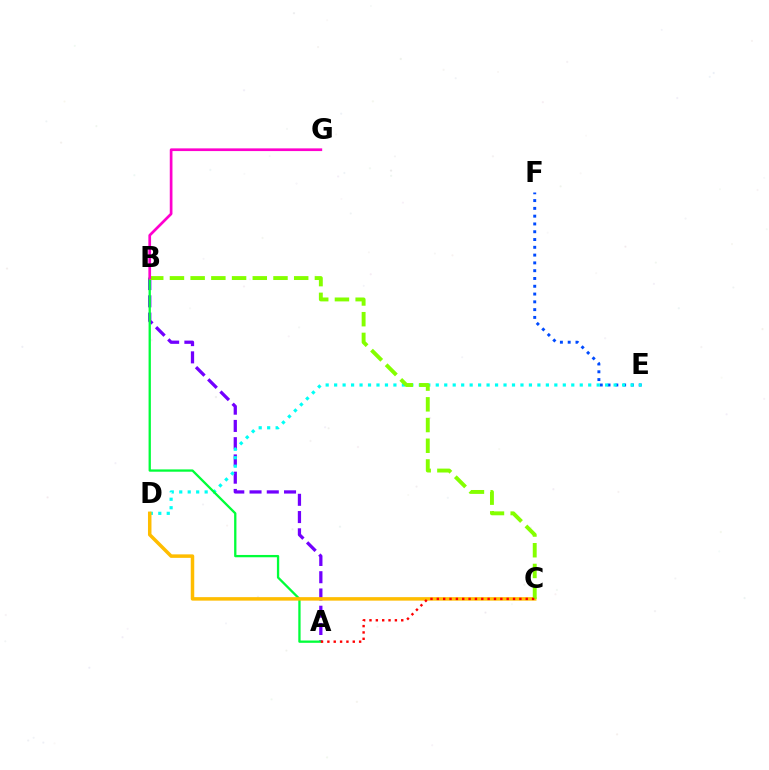{('A', 'B'): [{'color': '#7200ff', 'line_style': 'dashed', 'thickness': 2.34}, {'color': '#00ff39', 'line_style': 'solid', 'thickness': 1.66}], ('E', 'F'): [{'color': '#004bff', 'line_style': 'dotted', 'thickness': 2.12}], ('D', 'E'): [{'color': '#00fff6', 'line_style': 'dotted', 'thickness': 2.3}], ('C', 'D'): [{'color': '#ffbd00', 'line_style': 'solid', 'thickness': 2.52}], ('B', 'C'): [{'color': '#84ff00', 'line_style': 'dashed', 'thickness': 2.81}], ('B', 'G'): [{'color': '#ff00cf', 'line_style': 'solid', 'thickness': 1.94}], ('A', 'C'): [{'color': '#ff0000', 'line_style': 'dotted', 'thickness': 1.73}]}